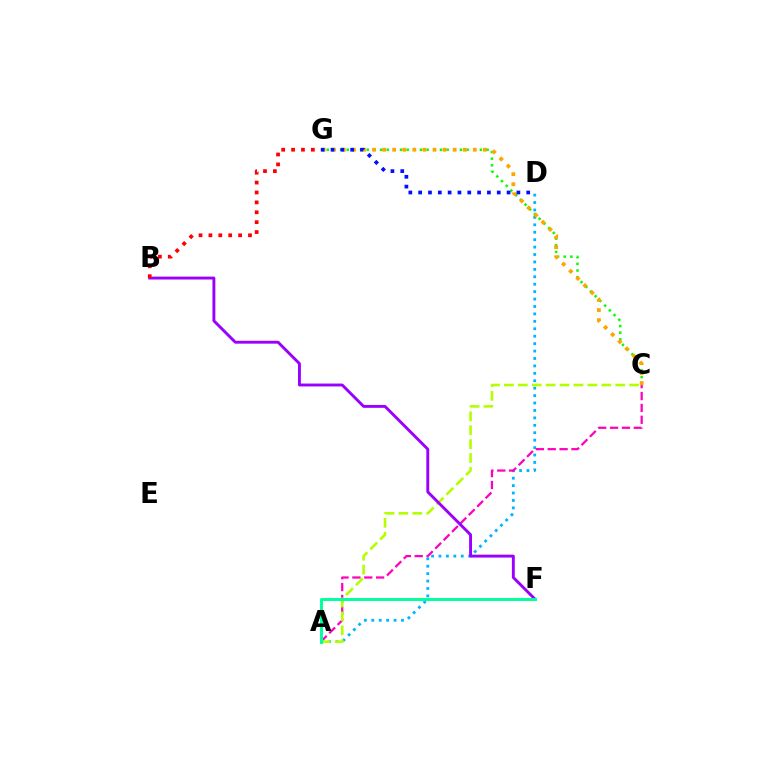{('C', 'G'): [{'color': '#08ff00', 'line_style': 'dotted', 'thickness': 1.81}, {'color': '#ffa500', 'line_style': 'dotted', 'thickness': 2.74}], ('A', 'D'): [{'color': '#00b5ff', 'line_style': 'dotted', 'thickness': 2.02}], ('A', 'C'): [{'color': '#ff00bd', 'line_style': 'dashed', 'thickness': 1.61}, {'color': '#b3ff00', 'line_style': 'dashed', 'thickness': 1.89}], ('B', 'F'): [{'color': '#9b00ff', 'line_style': 'solid', 'thickness': 2.09}], ('D', 'G'): [{'color': '#0010ff', 'line_style': 'dotted', 'thickness': 2.67}], ('B', 'G'): [{'color': '#ff0000', 'line_style': 'dotted', 'thickness': 2.69}], ('A', 'F'): [{'color': '#00ff9d', 'line_style': 'solid', 'thickness': 2.13}]}